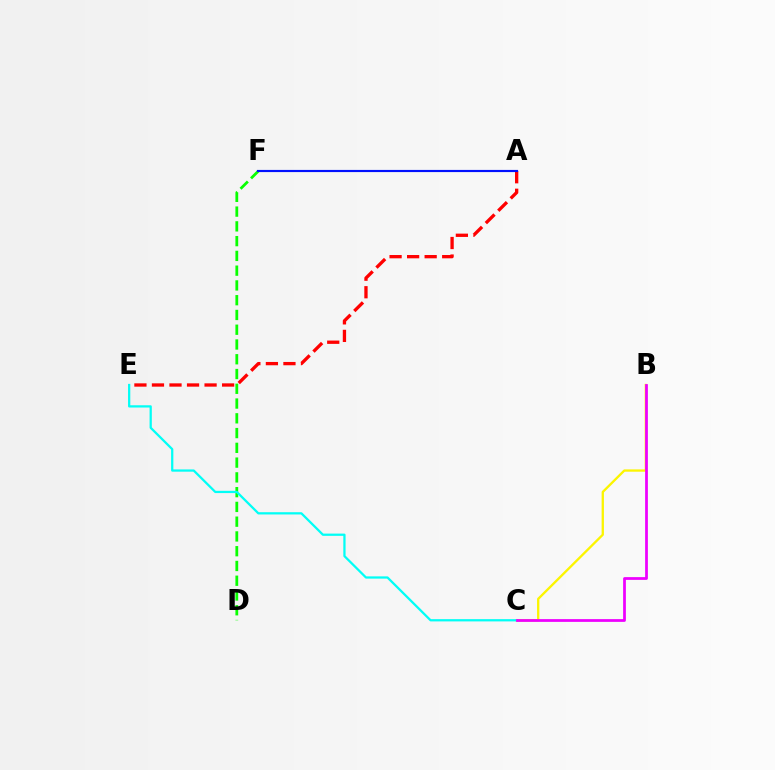{('D', 'F'): [{'color': '#08ff00', 'line_style': 'dashed', 'thickness': 2.01}], ('B', 'C'): [{'color': '#fcf500', 'line_style': 'solid', 'thickness': 1.67}, {'color': '#ee00ff', 'line_style': 'solid', 'thickness': 1.98}], ('C', 'E'): [{'color': '#00fff6', 'line_style': 'solid', 'thickness': 1.62}], ('A', 'E'): [{'color': '#ff0000', 'line_style': 'dashed', 'thickness': 2.38}], ('A', 'F'): [{'color': '#0010ff', 'line_style': 'solid', 'thickness': 1.56}]}